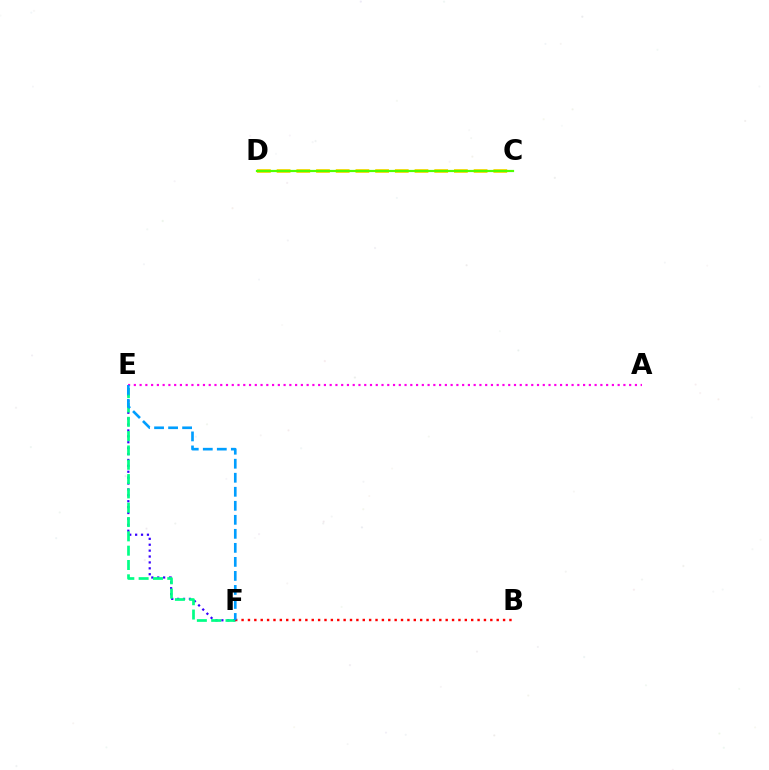{('C', 'D'): [{'color': '#ffd500', 'line_style': 'dashed', 'thickness': 2.68}, {'color': '#4fff00', 'line_style': 'solid', 'thickness': 1.59}], ('A', 'E'): [{'color': '#ff00ed', 'line_style': 'dotted', 'thickness': 1.56}], ('E', 'F'): [{'color': '#3700ff', 'line_style': 'dotted', 'thickness': 1.6}, {'color': '#00ff86', 'line_style': 'dashed', 'thickness': 1.95}, {'color': '#009eff', 'line_style': 'dashed', 'thickness': 1.9}], ('B', 'F'): [{'color': '#ff0000', 'line_style': 'dotted', 'thickness': 1.73}]}